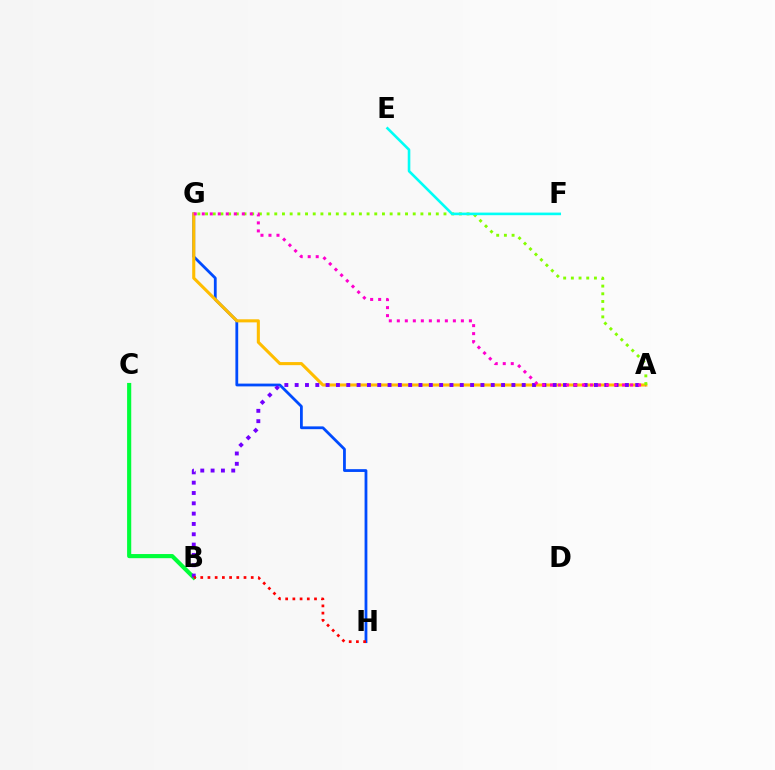{('G', 'H'): [{'color': '#004bff', 'line_style': 'solid', 'thickness': 2.01}], ('B', 'C'): [{'color': '#00ff39', 'line_style': 'solid', 'thickness': 2.98}], ('A', 'G'): [{'color': '#ffbd00', 'line_style': 'solid', 'thickness': 2.22}, {'color': '#84ff00', 'line_style': 'dotted', 'thickness': 2.09}, {'color': '#ff00cf', 'line_style': 'dotted', 'thickness': 2.18}], ('A', 'B'): [{'color': '#7200ff', 'line_style': 'dotted', 'thickness': 2.8}], ('B', 'H'): [{'color': '#ff0000', 'line_style': 'dotted', 'thickness': 1.96}], ('E', 'F'): [{'color': '#00fff6', 'line_style': 'solid', 'thickness': 1.88}]}